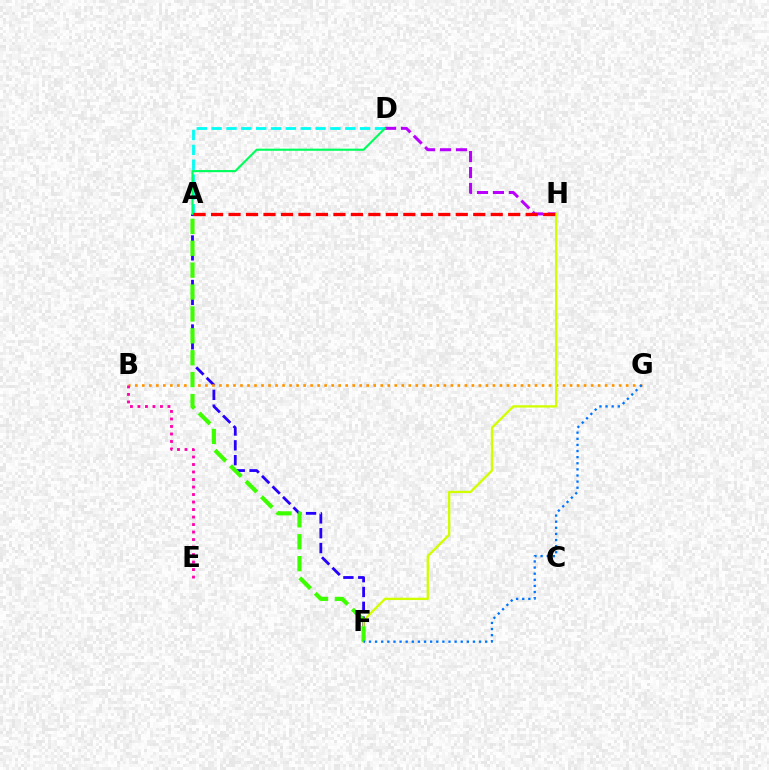{('A', 'F'): [{'color': '#2500ff', 'line_style': 'dashed', 'thickness': 2.02}, {'color': '#3dff00', 'line_style': 'dashed', 'thickness': 2.97}], ('B', 'G'): [{'color': '#ff9400', 'line_style': 'dotted', 'thickness': 1.91}], ('B', 'E'): [{'color': '#ff00ac', 'line_style': 'dotted', 'thickness': 2.04}], ('D', 'H'): [{'color': '#b900ff', 'line_style': 'dashed', 'thickness': 2.17}], ('A', 'D'): [{'color': '#00fff6', 'line_style': 'dashed', 'thickness': 2.02}, {'color': '#00ff5c', 'line_style': 'solid', 'thickness': 1.54}], ('F', 'H'): [{'color': '#d1ff00', 'line_style': 'solid', 'thickness': 1.66}], ('F', 'G'): [{'color': '#0074ff', 'line_style': 'dotted', 'thickness': 1.66}], ('A', 'H'): [{'color': '#ff0000', 'line_style': 'dashed', 'thickness': 2.37}]}